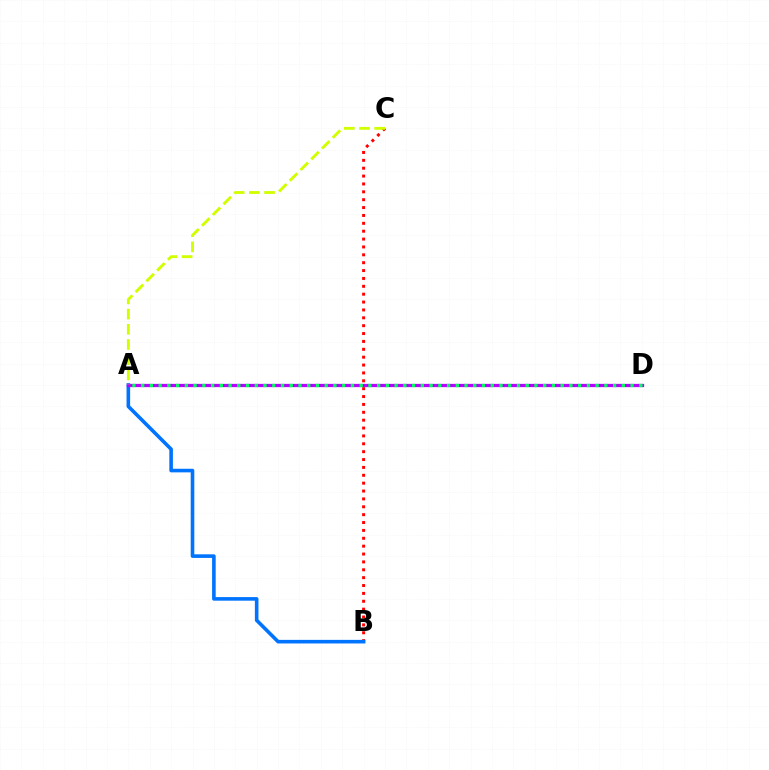{('B', 'C'): [{'color': '#ff0000', 'line_style': 'dotted', 'thickness': 2.14}], ('A', 'B'): [{'color': '#0074ff', 'line_style': 'solid', 'thickness': 2.59}], ('A', 'D'): [{'color': '#b900ff', 'line_style': 'solid', 'thickness': 2.35}, {'color': '#00ff5c', 'line_style': 'dotted', 'thickness': 2.37}], ('A', 'C'): [{'color': '#d1ff00', 'line_style': 'dashed', 'thickness': 2.06}]}